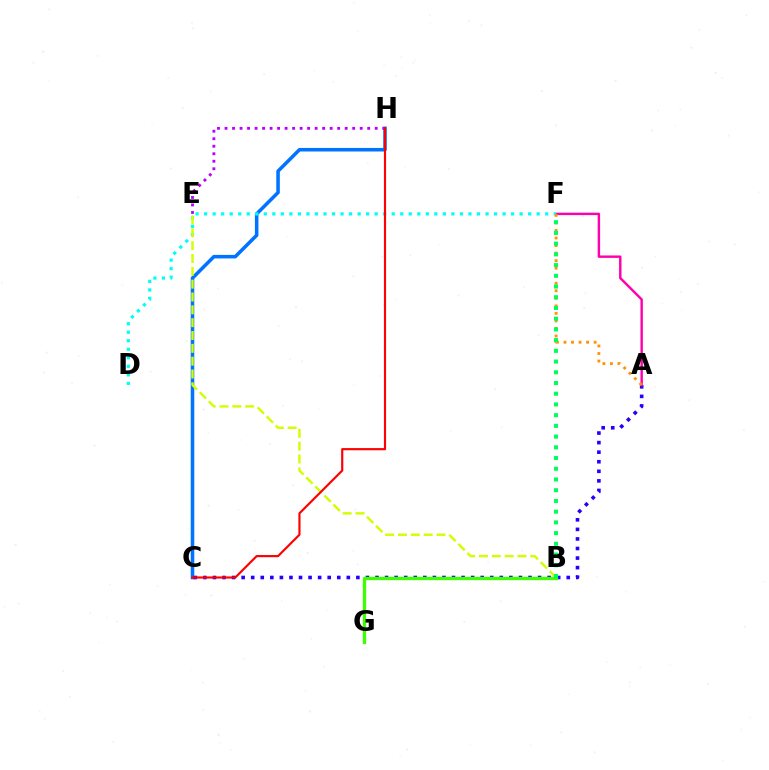{('C', 'H'): [{'color': '#0074ff', 'line_style': 'solid', 'thickness': 2.55}, {'color': '#ff0000', 'line_style': 'solid', 'thickness': 1.55}], ('A', 'C'): [{'color': '#2500ff', 'line_style': 'dotted', 'thickness': 2.6}], ('A', 'F'): [{'color': '#ff00ac', 'line_style': 'solid', 'thickness': 1.75}, {'color': '#ff9400', 'line_style': 'dotted', 'thickness': 2.05}], ('B', 'G'): [{'color': '#3dff00', 'line_style': 'solid', 'thickness': 2.38}], ('E', 'H'): [{'color': '#b900ff', 'line_style': 'dotted', 'thickness': 2.04}], ('D', 'F'): [{'color': '#00fff6', 'line_style': 'dotted', 'thickness': 2.32}], ('B', 'E'): [{'color': '#d1ff00', 'line_style': 'dashed', 'thickness': 1.74}], ('B', 'F'): [{'color': '#00ff5c', 'line_style': 'dotted', 'thickness': 2.91}]}